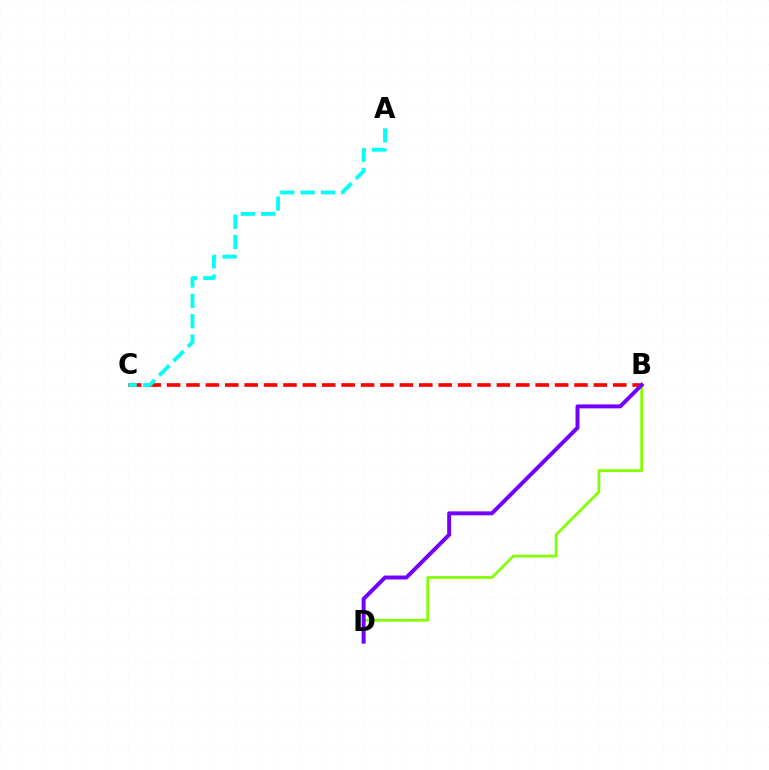{('B', 'C'): [{'color': '#ff0000', 'line_style': 'dashed', 'thickness': 2.64}], ('B', 'D'): [{'color': '#84ff00', 'line_style': 'solid', 'thickness': 1.98}, {'color': '#7200ff', 'line_style': 'solid', 'thickness': 2.84}], ('A', 'C'): [{'color': '#00fff6', 'line_style': 'dashed', 'thickness': 2.76}]}